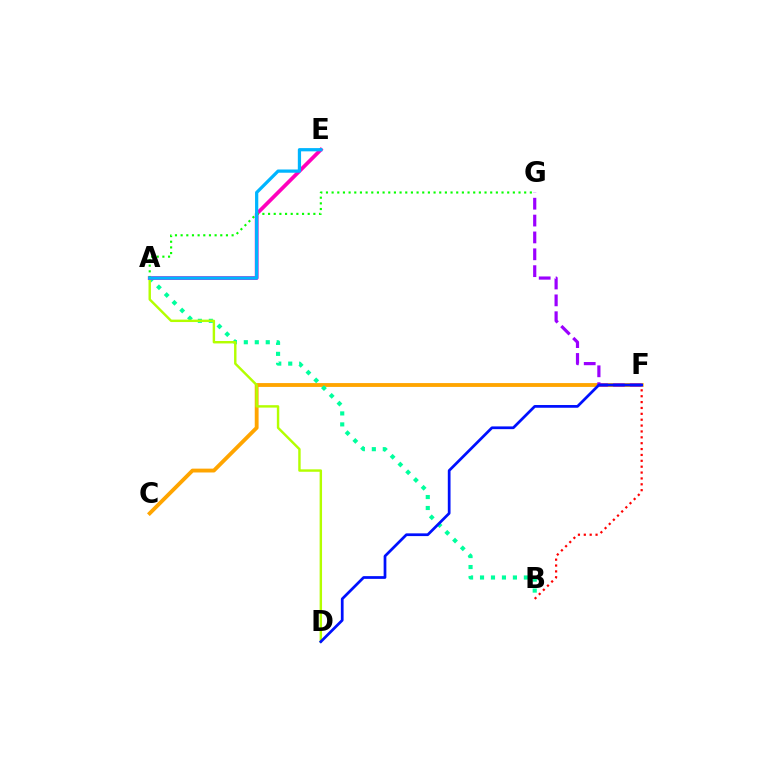{('B', 'F'): [{'color': '#ff0000', 'line_style': 'dotted', 'thickness': 1.6}], ('C', 'F'): [{'color': '#ffa500', 'line_style': 'solid', 'thickness': 2.77}], ('A', 'B'): [{'color': '#00ff9d', 'line_style': 'dotted', 'thickness': 2.98}], ('A', 'D'): [{'color': '#b3ff00', 'line_style': 'solid', 'thickness': 1.75}], ('F', 'G'): [{'color': '#9b00ff', 'line_style': 'dashed', 'thickness': 2.29}], ('A', 'E'): [{'color': '#ff00bd', 'line_style': 'solid', 'thickness': 2.69}, {'color': '#00b5ff', 'line_style': 'solid', 'thickness': 2.33}], ('A', 'G'): [{'color': '#08ff00', 'line_style': 'dotted', 'thickness': 1.54}], ('D', 'F'): [{'color': '#0010ff', 'line_style': 'solid', 'thickness': 1.97}]}